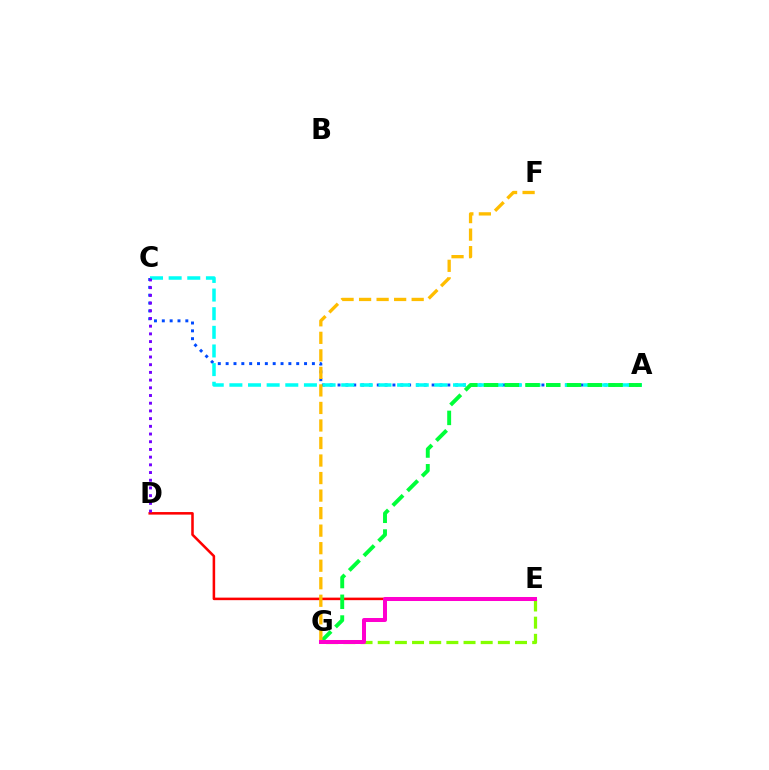{('E', 'G'): [{'color': '#84ff00', 'line_style': 'dashed', 'thickness': 2.33}, {'color': '#ff00cf', 'line_style': 'solid', 'thickness': 2.89}], ('D', 'E'): [{'color': '#ff0000', 'line_style': 'solid', 'thickness': 1.83}], ('A', 'C'): [{'color': '#004bff', 'line_style': 'dotted', 'thickness': 2.13}, {'color': '#00fff6', 'line_style': 'dashed', 'thickness': 2.53}], ('A', 'G'): [{'color': '#00ff39', 'line_style': 'dashed', 'thickness': 2.82}], ('C', 'D'): [{'color': '#7200ff', 'line_style': 'dotted', 'thickness': 2.09}], ('F', 'G'): [{'color': '#ffbd00', 'line_style': 'dashed', 'thickness': 2.38}]}